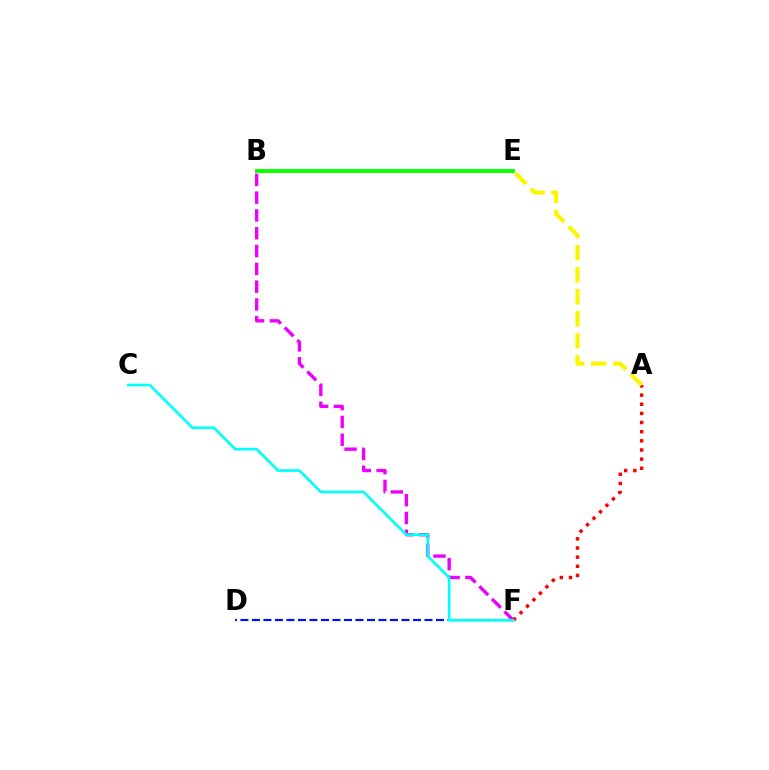{('B', 'F'): [{'color': '#ee00ff', 'line_style': 'dashed', 'thickness': 2.42}], ('D', 'F'): [{'color': '#0010ff', 'line_style': 'dashed', 'thickness': 1.56}], ('A', 'F'): [{'color': '#ff0000', 'line_style': 'dotted', 'thickness': 2.48}], ('A', 'E'): [{'color': '#fcf500', 'line_style': 'dashed', 'thickness': 2.99}], ('B', 'E'): [{'color': '#08ff00', 'line_style': 'solid', 'thickness': 2.79}], ('C', 'F'): [{'color': '#00fff6', 'line_style': 'solid', 'thickness': 1.91}]}